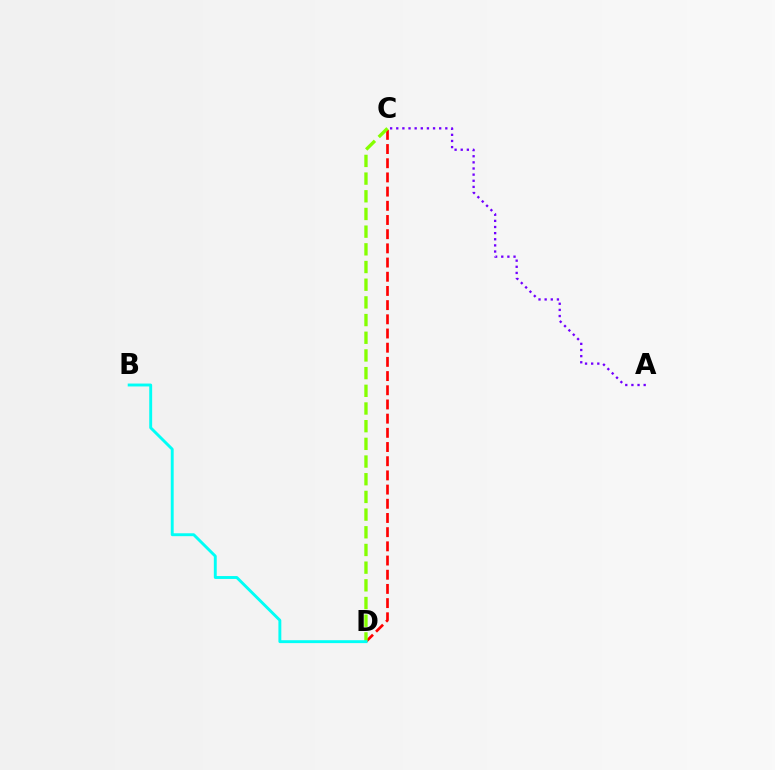{('A', 'C'): [{'color': '#7200ff', 'line_style': 'dotted', 'thickness': 1.67}], ('C', 'D'): [{'color': '#ff0000', 'line_style': 'dashed', 'thickness': 1.93}, {'color': '#84ff00', 'line_style': 'dashed', 'thickness': 2.4}], ('B', 'D'): [{'color': '#00fff6', 'line_style': 'solid', 'thickness': 2.09}]}